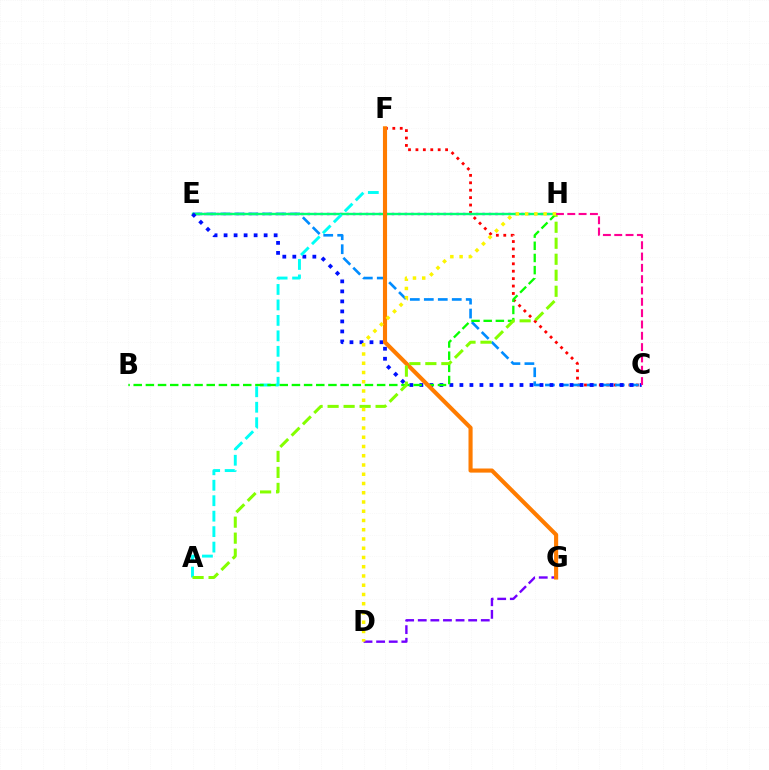{('C', 'F'): [{'color': '#ff0000', 'line_style': 'dotted', 'thickness': 2.02}], ('E', 'H'): [{'color': '#ee00ff', 'line_style': 'dotted', 'thickness': 1.76}, {'color': '#00ff74', 'line_style': 'solid', 'thickness': 1.73}], ('C', 'E'): [{'color': '#008cff', 'line_style': 'dashed', 'thickness': 1.9}, {'color': '#0010ff', 'line_style': 'dotted', 'thickness': 2.72}], ('D', 'G'): [{'color': '#7200ff', 'line_style': 'dashed', 'thickness': 1.71}], ('A', 'F'): [{'color': '#00fff6', 'line_style': 'dashed', 'thickness': 2.1}], ('B', 'H'): [{'color': '#08ff00', 'line_style': 'dashed', 'thickness': 1.65}], ('F', 'G'): [{'color': '#ff7c00', 'line_style': 'solid', 'thickness': 2.96}], ('A', 'H'): [{'color': '#84ff00', 'line_style': 'dashed', 'thickness': 2.17}], ('C', 'H'): [{'color': '#ff0094', 'line_style': 'dashed', 'thickness': 1.54}], ('D', 'H'): [{'color': '#fcf500', 'line_style': 'dotted', 'thickness': 2.51}]}